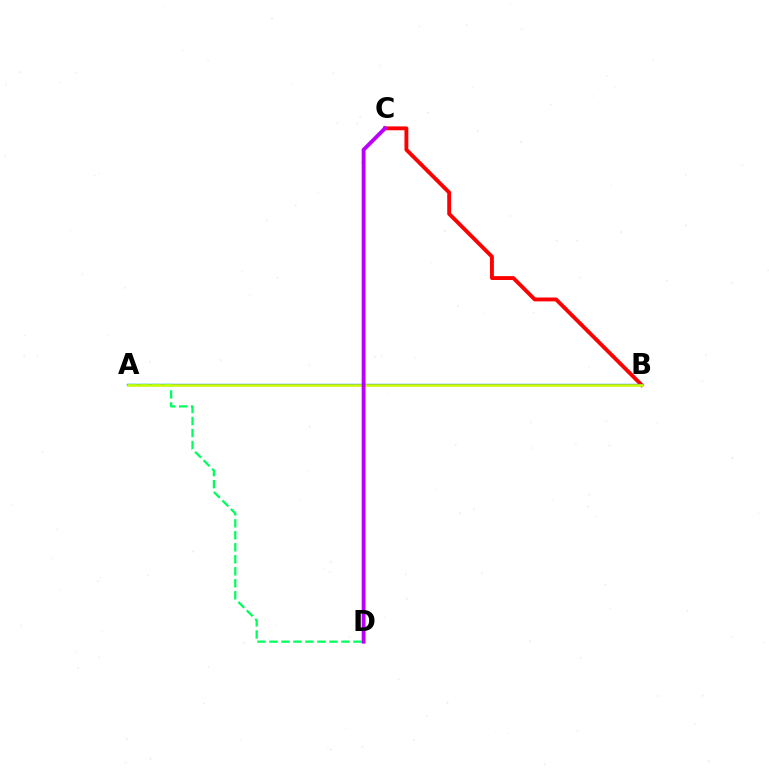{('B', 'C'): [{'color': '#ff0000', 'line_style': 'solid', 'thickness': 2.78}], ('A', 'B'): [{'color': '#0074ff', 'line_style': 'solid', 'thickness': 1.69}, {'color': '#d1ff00', 'line_style': 'solid', 'thickness': 1.83}], ('A', 'D'): [{'color': '#00ff5c', 'line_style': 'dashed', 'thickness': 1.63}], ('C', 'D'): [{'color': '#b900ff', 'line_style': 'solid', 'thickness': 2.78}]}